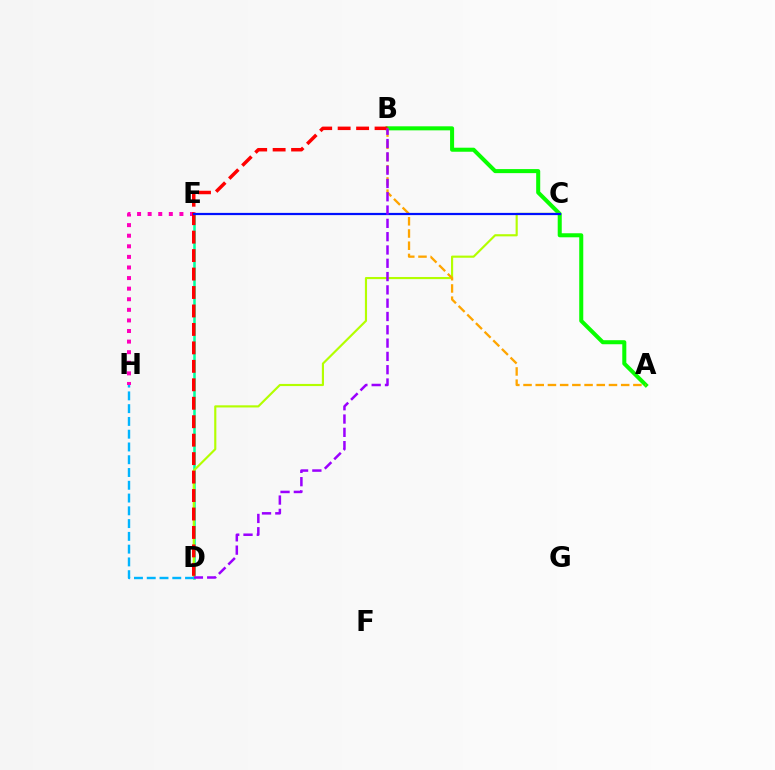{('A', 'B'): [{'color': '#08ff00', 'line_style': 'solid', 'thickness': 2.91}, {'color': '#ffa500', 'line_style': 'dashed', 'thickness': 1.66}], ('E', 'H'): [{'color': '#ff00bd', 'line_style': 'dotted', 'thickness': 2.88}], ('D', 'E'): [{'color': '#00ff9d', 'line_style': 'solid', 'thickness': 1.83}], ('C', 'D'): [{'color': '#b3ff00', 'line_style': 'solid', 'thickness': 1.55}], ('B', 'D'): [{'color': '#ff0000', 'line_style': 'dashed', 'thickness': 2.51}, {'color': '#9b00ff', 'line_style': 'dashed', 'thickness': 1.81}], ('C', 'E'): [{'color': '#0010ff', 'line_style': 'solid', 'thickness': 1.6}], ('D', 'H'): [{'color': '#00b5ff', 'line_style': 'dashed', 'thickness': 1.74}]}